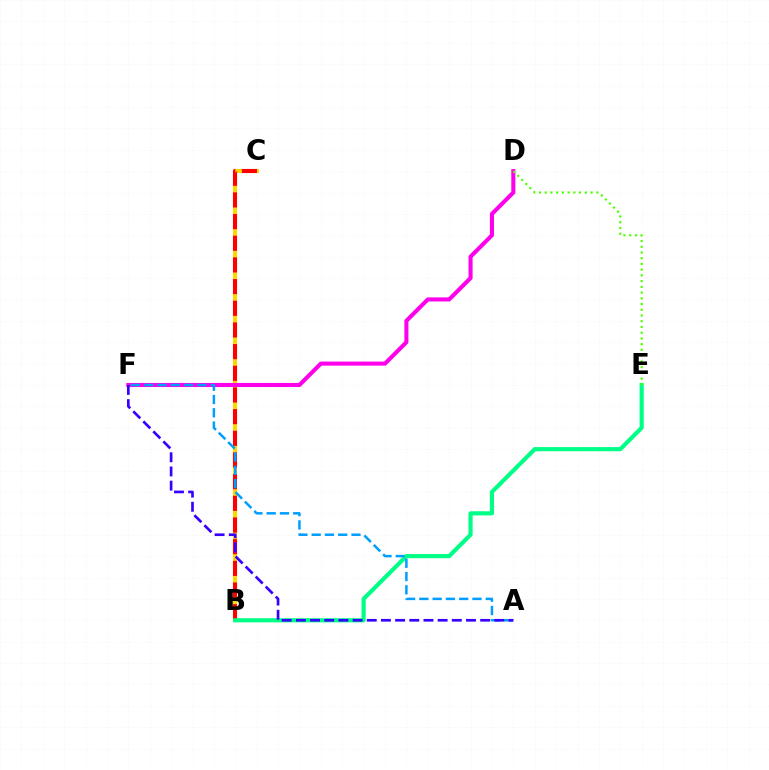{('B', 'C'): [{'color': '#ffd500', 'line_style': 'solid', 'thickness': 2.9}, {'color': '#ff0000', 'line_style': 'dashed', 'thickness': 2.94}], ('D', 'F'): [{'color': '#ff00ed', 'line_style': 'solid', 'thickness': 2.94}], ('B', 'E'): [{'color': '#00ff86', 'line_style': 'solid', 'thickness': 2.99}], ('A', 'F'): [{'color': '#009eff', 'line_style': 'dashed', 'thickness': 1.8}, {'color': '#3700ff', 'line_style': 'dashed', 'thickness': 1.93}], ('D', 'E'): [{'color': '#4fff00', 'line_style': 'dotted', 'thickness': 1.56}]}